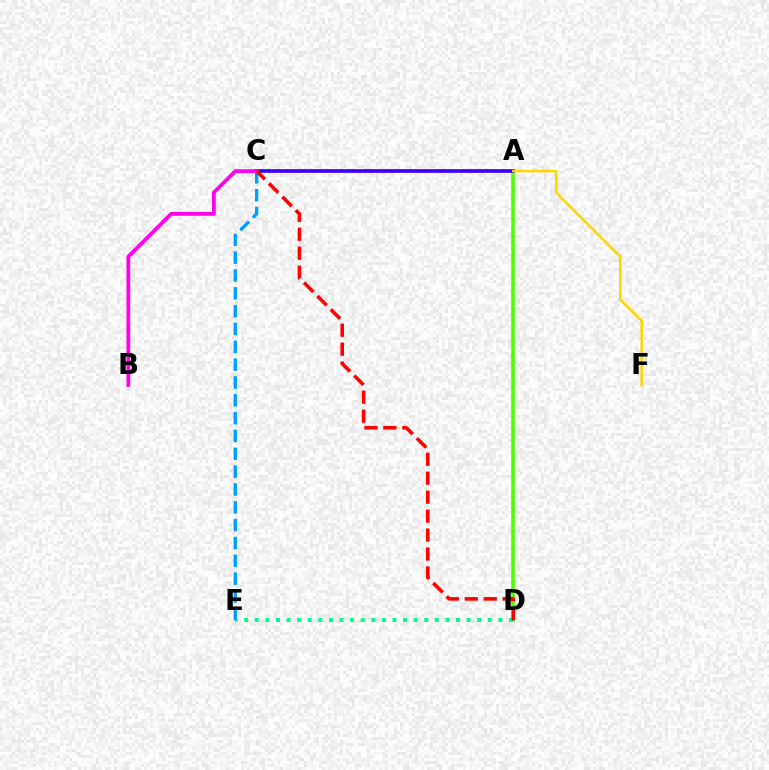{('A', 'D'): [{'color': '#4fff00', 'line_style': 'solid', 'thickness': 2.59}], ('A', 'C'): [{'color': '#3700ff', 'line_style': 'solid', 'thickness': 2.63}], ('A', 'F'): [{'color': '#ffd500', 'line_style': 'solid', 'thickness': 1.8}], ('D', 'E'): [{'color': '#00ff86', 'line_style': 'dotted', 'thickness': 2.88}], ('B', 'C'): [{'color': '#ff00ed', 'line_style': 'solid', 'thickness': 2.7}], ('C', 'E'): [{'color': '#009eff', 'line_style': 'dashed', 'thickness': 2.42}], ('C', 'D'): [{'color': '#ff0000', 'line_style': 'dashed', 'thickness': 2.57}]}